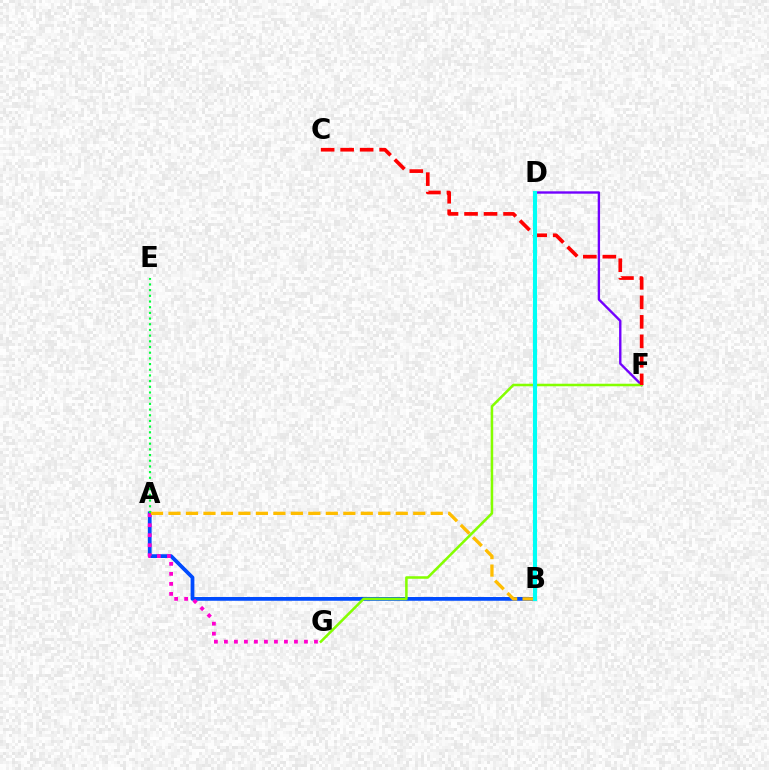{('A', 'B'): [{'color': '#004bff', 'line_style': 'solid', 'thickness': 2.71}, {'color': '#ffbd00', 'line_style': 'dashed', 'thickness': 2.37}], ('D', 'F'): [{'color': '#7200ff', 'line_style': 'solid', 'thickness': 1.7}], ('F', 'G'): [{'color': '#84ff00', 'line_style': 'solid', 'thickness': 1.83}], ('A', 'G'): [{'color': '#ff00cf', 'line_style': 'dotted', 'thickness': 2.72}], ('A', 'E'): [{'color': '#00ff39', 'line_style': 'dotted', 'thickness': 1.55}], ('C', 'F'): [{'color': '#ff0000', 'line_style': 'dashed', 'thickness': 2.65}], ('B', 'D'): [{'color': '#00fff6', 'line_style': 'solid', 'thickness': 2.95}]}